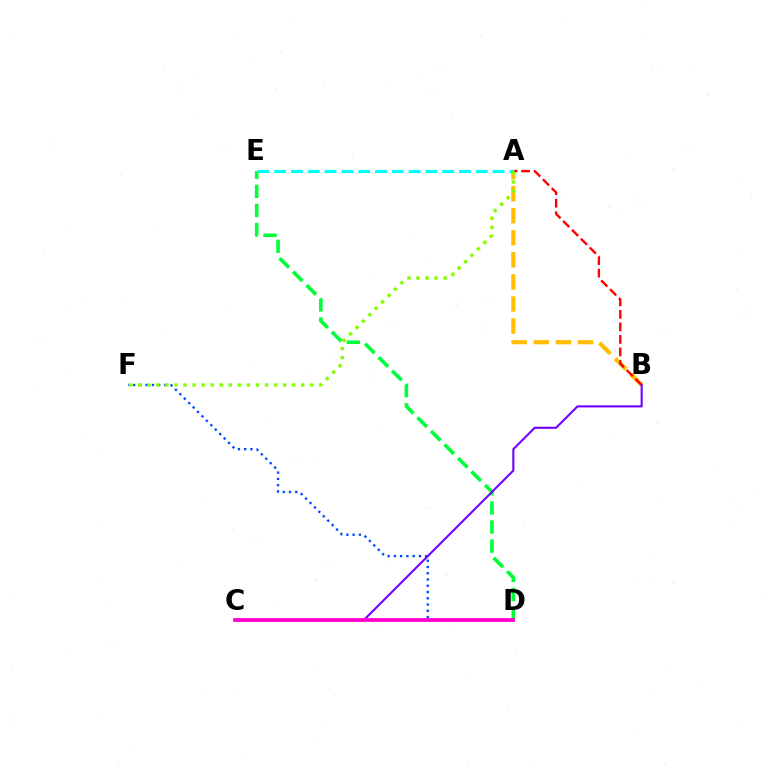{('A', 'B'): [{'color': '#ffbd00', 'line_style': 'dashed', 'thickness': 3.0}, {'color': '#ff0000', 'line_style': 'dashed', 'thickness': 1.7}], ('D', 'E'): [{'color': '#00ff39', 'line_style': 'dashed', 'thickness': 2.59}], ('D', 'F'): [{'color': '#004bff', 'line_style': 'dotted', 'thickness': 1.7}], ('A', 'E'): [{'color': '#00fff6', 'line_style': 'dashed', 'thickness': 2.28}], ('B', 'C'): [{'color': '#7200ff', 'line_style': 'solid', 'thickness': 1.51}], ('A', 'F'): [{'color': '#84ff00', 'line_style': 'dotted', 'thickness': 2.46}], ('C', 'D'): [{'color': '#ff00cf', 'line_style': 'solid', 'thickness': 2.73}]}